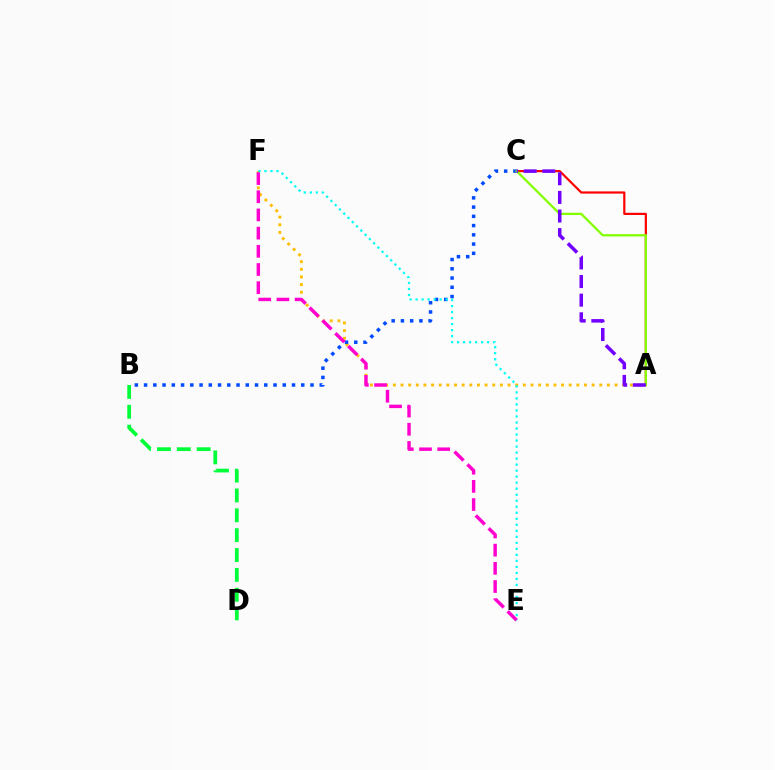{('A', 'F'): [{'color': '#ffbd00', 'line_style': 'dotted', 'thickness': 2.08}], ('A', 'C'): [{'color': '#ff0000', 'line_style': 'solid', 'thickness': 1.58}, {'color': '#84ff00', 'line_style': 'solid', 'thickness': 1.64}, {'color': '#7200ff', 'line_style': 'dashed', 'thickness': 2.53}], ('B', 'C'): [{'color': '#004bff', 'line_style': 'dotted', 'thickness': 2.51}], ('E', 'F'): [{'color': '#ff00cf', 'line_style': 'dashed', 'thickness': 2.47}, {'color': '#00fff6', 'line_style': 'dotted', 'thickness': 1.63}], ('B', 'D'): [{'color': '#00ff39', 'line_style': 'dashed', 'thickness': 2.7}]}